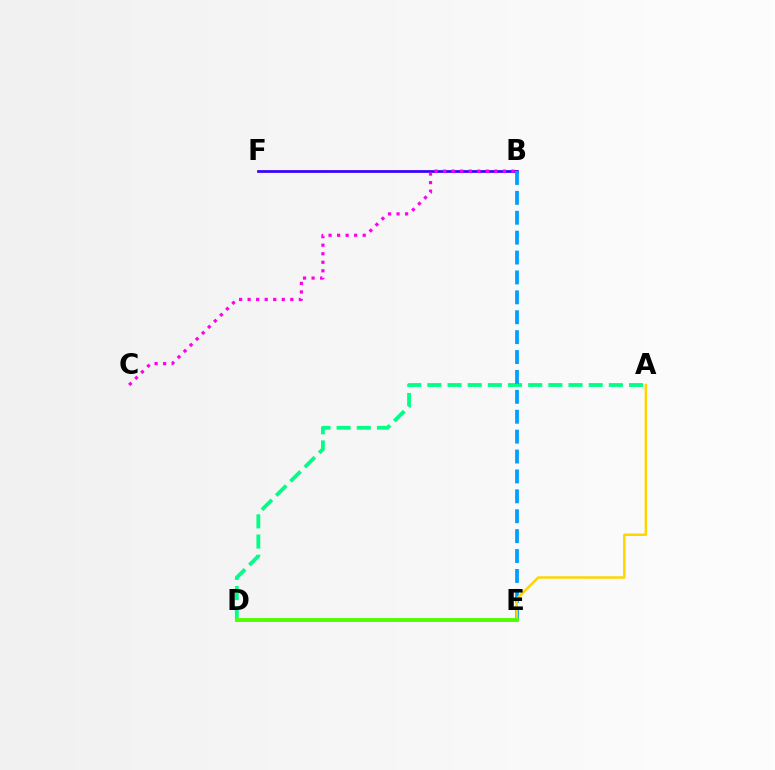{('B', 'F'): [{'color': '#3700ff', 'line_style': 'solid', 'thickness': 1.97}], ('B', 'C'): [{'color': '#ff00ed', 'line_style': 'dotted', 'thickness': 2.32}], ('D', 'E'): [{'color': '#ff0000', 'line_style': 'solid', 'thickness': 1.71}, {'color': '#4fff00', 'line_style': 'solid', 'thickness': 2.77}], ('A', 'D'): [{'color': '#00ff86', 'line_style': 'dashed', 'thickness': 2.74}], ('B', 'E'): [{'color': '#009eff', 'line_style': 'dashed', 'thickness': 2.7}], ('A', 'E'): [{'color': '#ffd500', 'line_style': 'solid', 'thickness': 1.79}]}